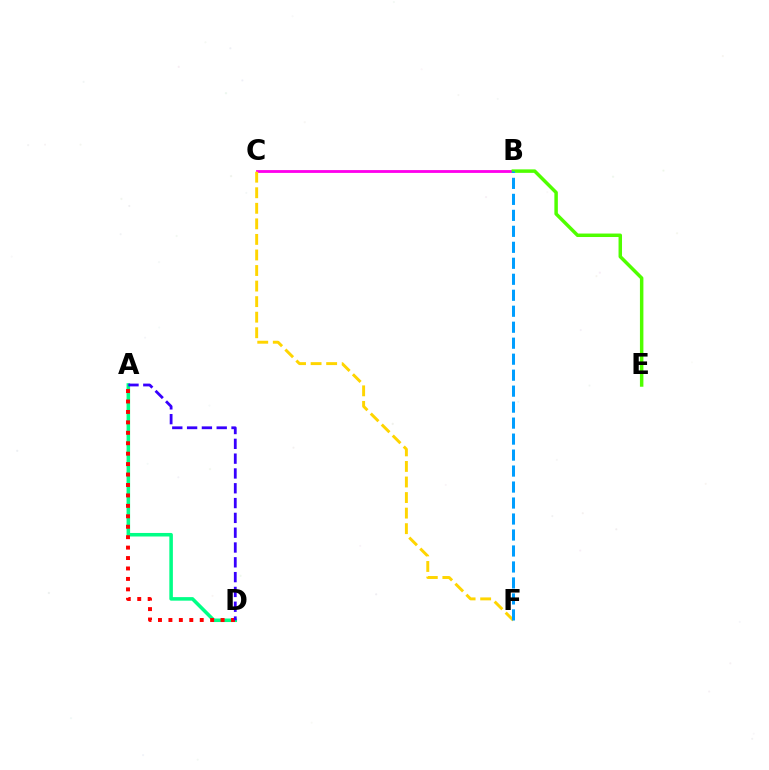{('A', 'D'): [{'color': '#00ff86', 'line_style': 'solid', 'thickness': 2.55}, {'color': '#ff0000', 'line_style': 'dotted', 'thickness': 2.84}, {'color': '#3700ff', 'line_style': 'dashed', 'thickness': 2.01}], ('B', 'C'): [{'color': '#ff00ed', 'line_style': 'solid', 'thickness': 2.03}], ('C', 'F'): [{'color': '#ffd500', 'line_style': 'dashed', 'thickness': 2.11}], ('B', 'E'): [{'color': '#4fff00', 'line_style': 'solid', 'thickness': 2.5}], ('B', 'F'): [{'color': '#009eff', 'line_style': 'dashed', 'thickness': 2.17}]}